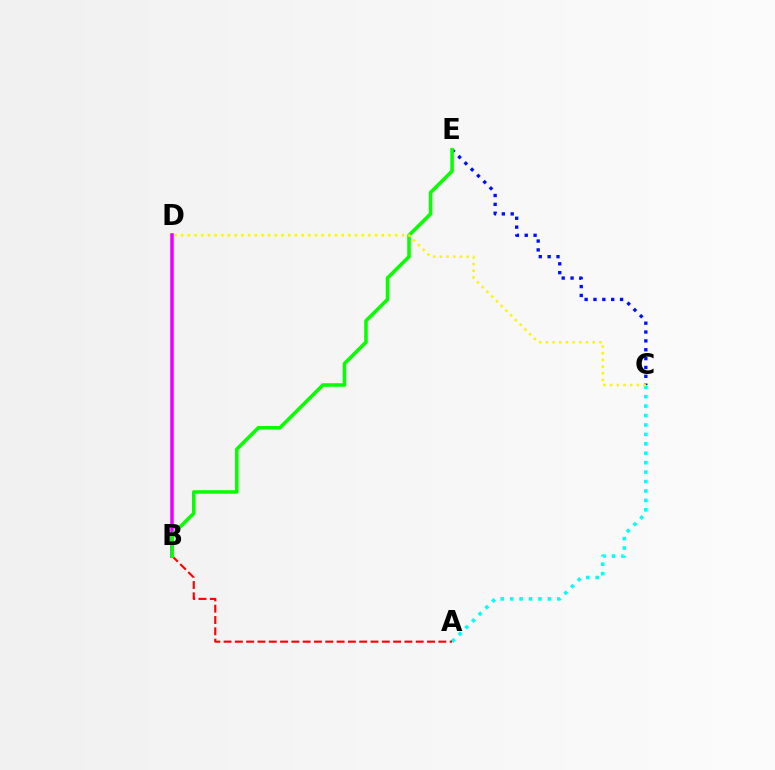{('A', 'C'): [{'color': '#00fff6', 'line_style': 'dotted', 'thickness': 2.56}], ('B', 'D'): [{'color': '#ee00ff', 'line_style': 'solid', 'thickness': 2.53}], ('A', 'B'): [{'color': '#ff0000', 'line_style': 'dashed', 'thickness': 1.54}], ('C', 'E'): [{'color': '#0010ff', 'line_style': 'dotted', 'thickness': 2.41}], ('B', 'E'): [{'color': '#08ff00', 'line_style': 'solid', 'thickness': 2.56}], ('C', 'D'): [{'color': '#fcf500', 'line_style': 'dotted', 'thickness': 1.82}]}